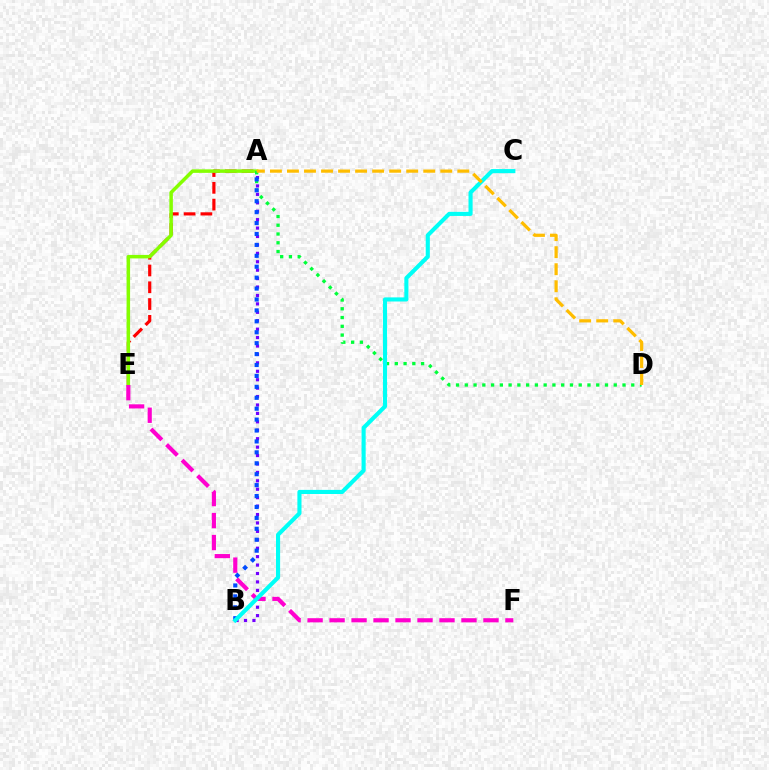{('A', 'E'): [{'color': '#ff0000', 'line_style': 'dashed', 'thickness': 2.28}, {'color': '#84ff00', 'line_style': 'solid', 'thickness': 2.52}], ('A', 'B'): [{'color': '#7200ff', 'line_style': 'dotted', 'thickness': 2.29}, {'color': '#004bff', 'line_style': 'dotted', 'thickness': 2.97}], ('E', 'F'): [{'color': '#ff00cf', 'line_style': 'dashed', 'thickness': 2.99}], ('A', 'D'): [{'color': '#00ff39', 'line_style': 'dotted', 'thickness': 2.38}, {'color': '#ffbd00', 'line_style': 'dashed', 'thickness': 2.31}], ('B', 'C'): [{'color': '#00fff6', 'line_style': 'solid', 'thickness': 2.96}]}